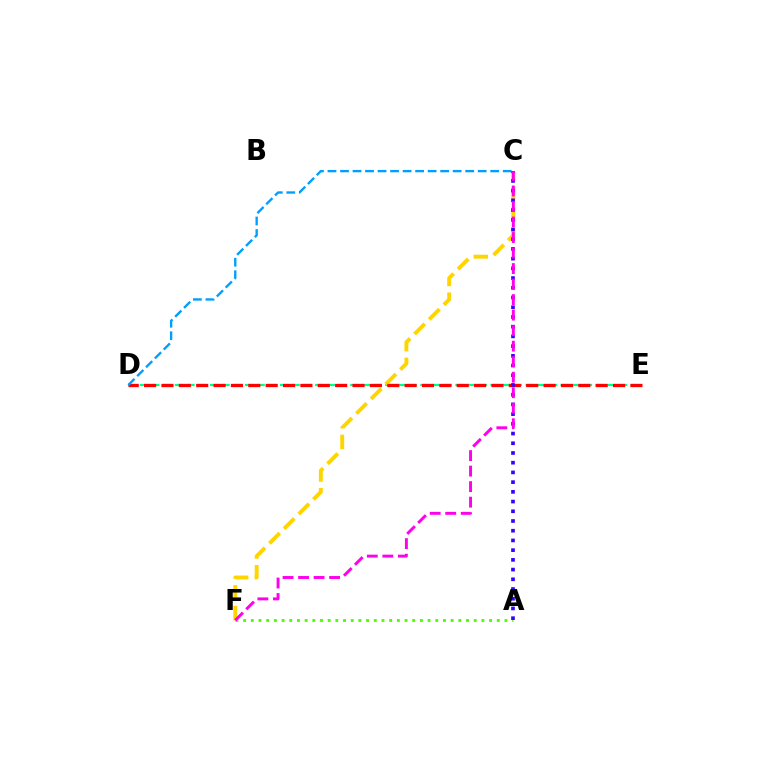{('D', 'E'): [{'color': '#00ff86', 'line_style': 'dashed', 'thickness': 1.59}, {'color': '#ff0000', 'line_style': 'dashed', 'thickness': 2.36}], ('C', 'F'): [{'color': '#ffd500', 'line_style': 'dashed', 'thickness': 2.82}, {'color': '#ff00ed', 'line_style': 'dashed', 'thickness': 2.11}], ('A', 'F'): [{'color': '#4fff00', 'line_style': 'dotted', 'thickness': 2.09}], ('A', 'C'): [{'color': '#3700ff', 'line_style': 'dotted', 'thickness': 2.64}], ('C', 'D'): [{'color': '#009eff', 'line_style': 'dashed', 'thickness': 1.7}]}